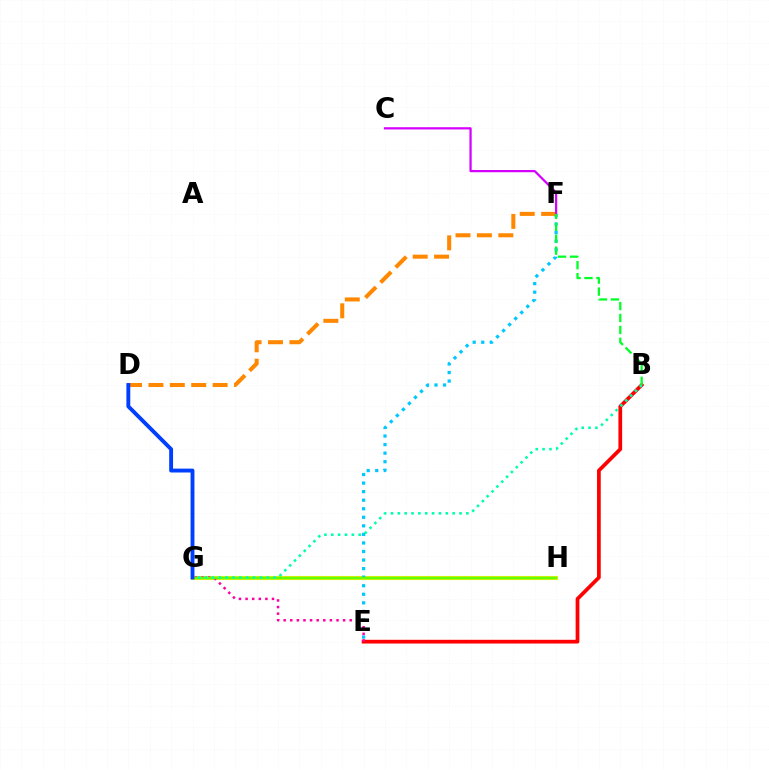{('G', 'H'): [{'color': '#eeff00', 'line_style': 'solid', 'thickness': 2.96}, {'color': '#4f00ff', 'line_style': 'solid', 'thickness': 1.55}, {'color': '#66ff00', 'line_style': 'solid', 'thickness': 1.72}], ('B', 'E'): [{'color': '#ff0000', 'line_style': 'solid', 'thickness': 2.69}], ('E', 'F'): [{'color': '#00c7ff', 'line_style': 'dotted', 'thickness': 2.32}], ('E', 'G'): [{'color': '#ff00a0', 'line_style': 'dotted', 'thickness': 1.8}], ('B', 'G'): [{'color': '#00ffaf', 'line_style': 'dotted', 'thickness': 1.86}], ('D', 'F'): [{'color': '#ff8800', 'line_style': 'dashed', 'thickness': 2.91}], ('C', 'F'): [{'color': '#d600ff', 'line_style': 'solid', 'thickness': 1.61}], ('B', 'F'): [{'color': '#00ff27', 'line_style': 'dashed', 'thickness': 1.62}], ('D', 'G'): [{'color': '#003fff', 'line_style': 'solid', 'thickness': 2.79}]}